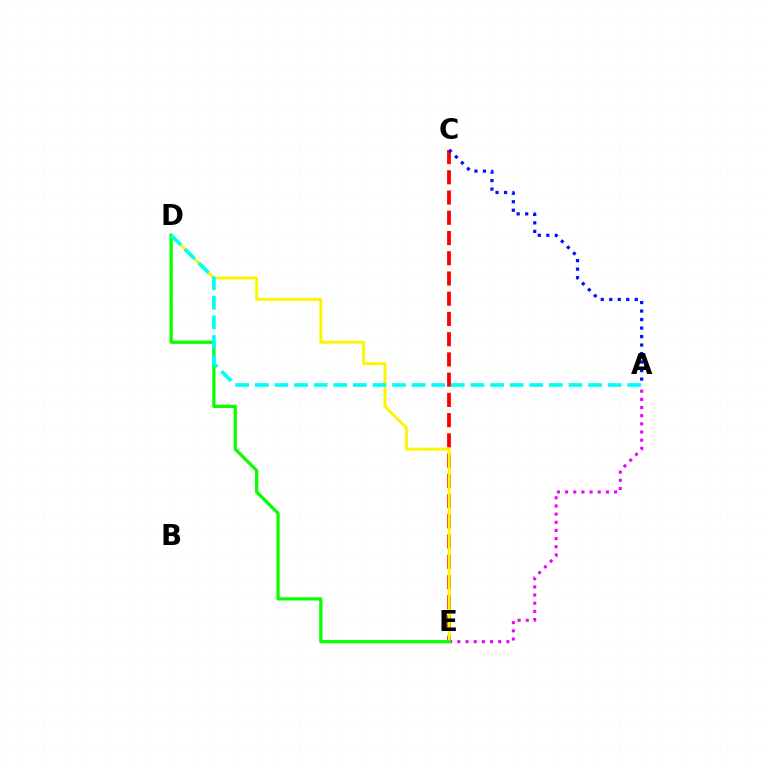{('A', 'E'): [{'color': '#ee00ff', 'line_style': 'dotted', 'thickness': 2.22}], ('C', 'E'): [{'color': '#ff0000', 'line_style': 'dashed', 'thickness': 2.75}], ('D', 'E'): [{'color': '#fcf500', 'line_style': 'solid', 'thickness': 2.12}, {'color': '#08ff00', 'line_style': 'solid', 'thickness': 2.34}], ('A', 'D'): [{'color': '#00fff6', 'line_style': 'dashed', 'thickness': 2.66}], ('A', 'C'): [{'color': '#0010ff', 'line_style': 'dotted', 'thickness': 2.31}]}